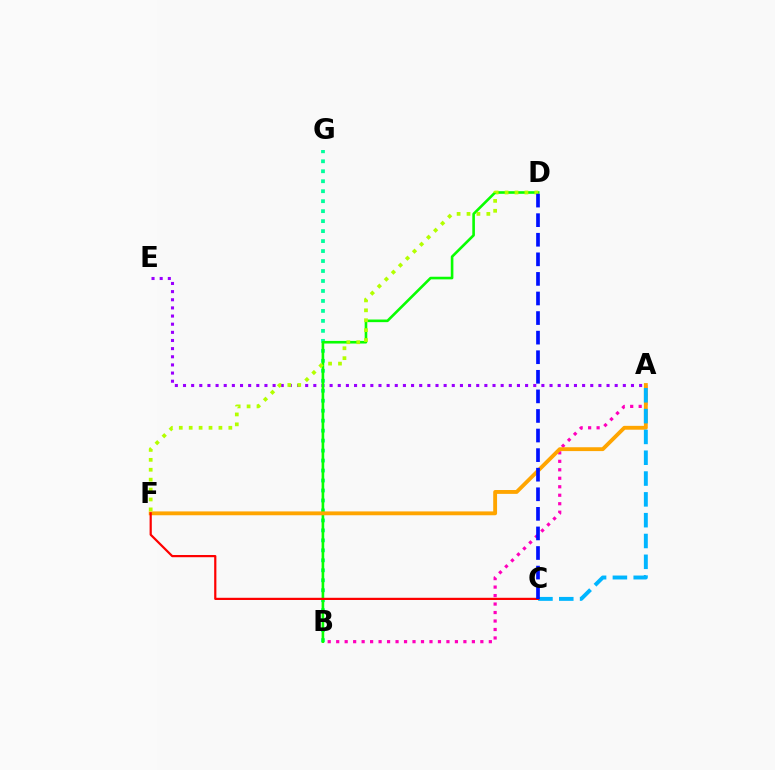{('B', 'G'): [{'color': '#00ff9d', 'line_style': 'dotted', 'thickness': 2.71}], ('A', 'B'): [{'color': '#ff00bd', 'line_style': 'dotted', 'thickness': 2.3}], ('A', 'E'): [{'color': '#9b00ff', 'line_style': 'dotted', 'thickness': 2.21}], ('B', 'D'): [{'color': '#08ff00', 'line_style': 'solid', 'thickness': 1.88}], ('A', 'F'): [{'color': '#ffa500', 'line_style': 'solid', 'thickness': 2.77}], ('A', 'C'): [{'color': '#00b5ff', 'line_style': 'dashed', 'thickness': 2.83}], ('D', 'F'): [{'color': '#b3ff00', 'line_style': 'dotted', 'thickness': 2.69}], ('C', 'F'): [{'color': '#ff0000', 'line_style': 'solid', 'thickness': 1.59}], ('C', 'D'): [{'color': '#0010ff', 'line_style': 'dashed', 'thickness': 2.66}]}